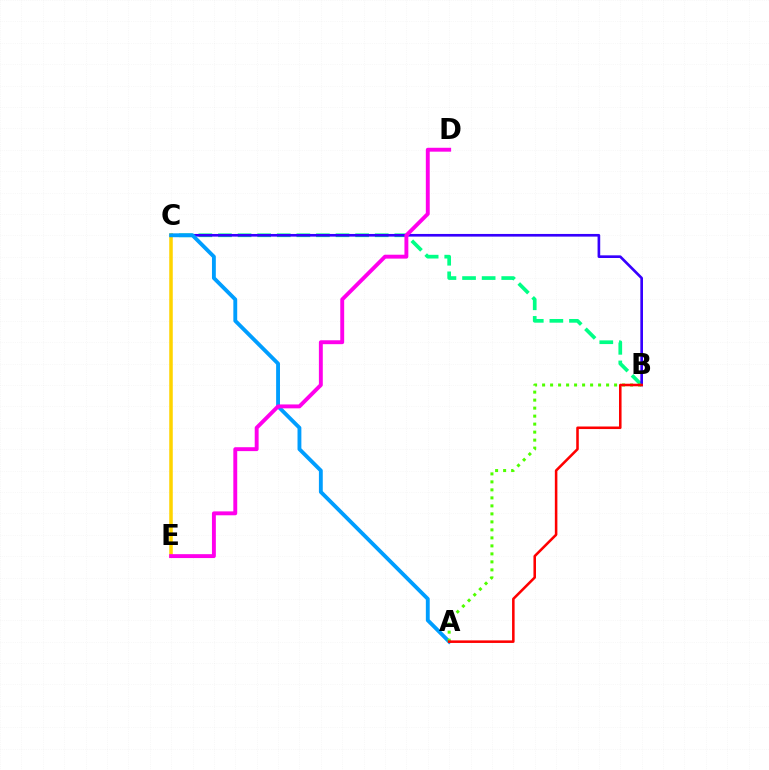{('B', 'C'): [{'color': '#00ff86', 'line_style': 'dashed', 'thickness': 2.66}, {'color': '#3700ff', 'line_style': 'solid', 'thickness': 1.91}], ('C', 'E'): [{'color': '#ffd500', 'line_style': 'solid', 'thickness': 2.54}], ('A', 'C'): [{'color': '#009eff', 'line_style': 'solid', 'thickness': 2.78}], ('D', 'E'): [{'color': '#ff00ed', 'line_style': 'solid', 'thickness': 2.81}], ('A', 'B'): [{'color': '#4fff00', 'line_style': 'dotted', 'thickness': 2.17}, {'color': '#ff0000', 'line_style': 'solid', 'thickness': 1.84}]}